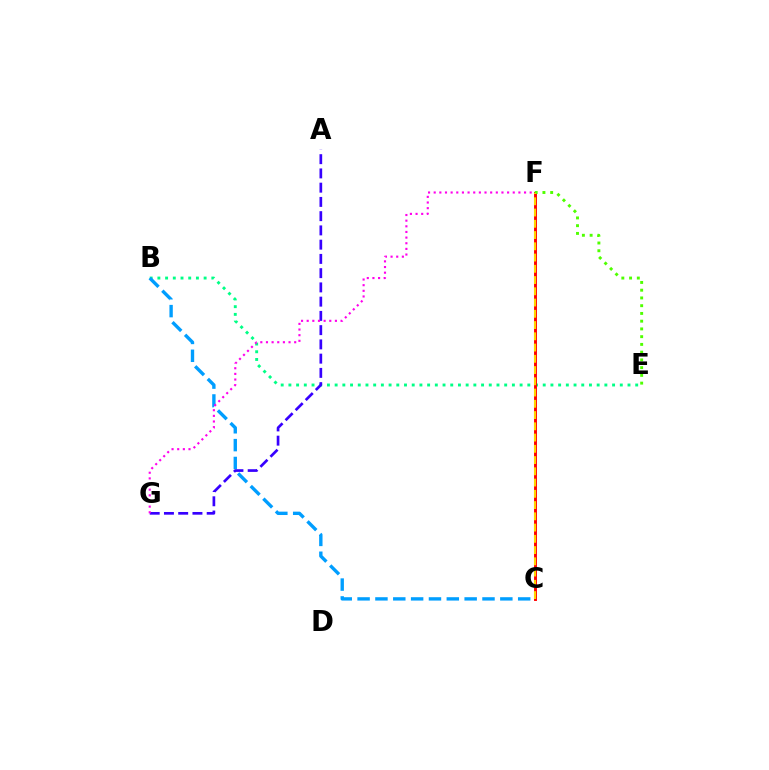{('B', 'E'): [{'color': '#00ff86', 'line_style': 'dotted', 'thickness': 2.09}], ('C', 'F'): [{'color': '#ff0000', 'line_style': 'solid', 'thickness': 2.09}, {'color': '#ffd500', 'line_style': 'dashed', 'thickness': 1.53}], ('B', 'C'): [{'color': '#009eff', 'line_style': 'dashed', 'thickness': 2.42}], ('E', 'F'): [{'color': '#4fff00', 'line_style': 'dotted', 'thickness': 2.1}], ('A', 'G'): [{'color': '#3700ff', 'line_style': 'dashed', 'thickness': 1.94}], ('F', 'G'): [{'color': '#ff00ed', 'line_style': 'dotted', 'thickness': 1.53}]}